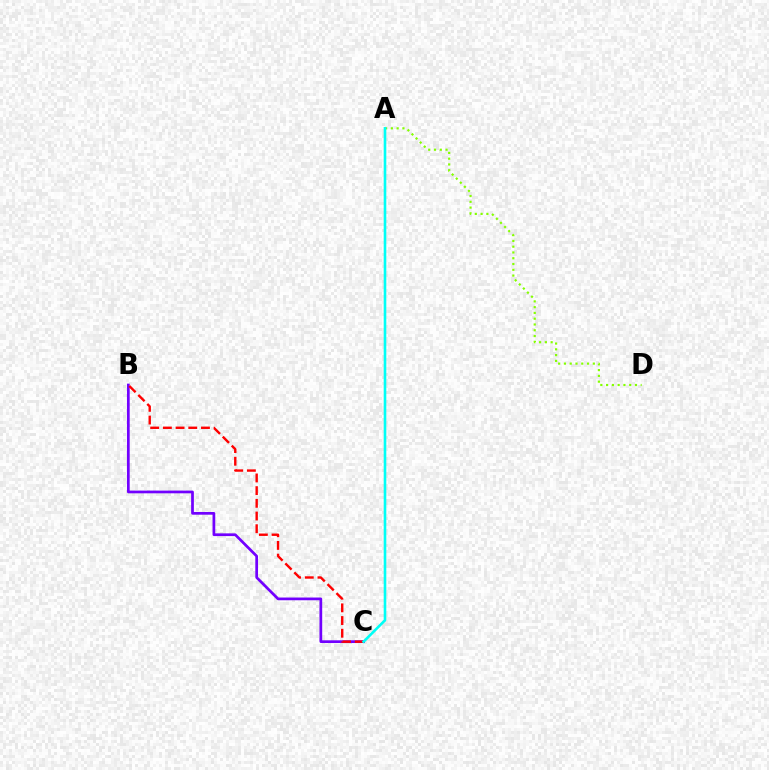{('A', 'D'): [{'color': '#84ff00', 'line_style': 'dotted', 'thickness': 1.57}], ('B', 'C'): [{'color': '#7200ff', 'line_style': 'solid', 'thickness': 1.96}, {'color': '#ff0000', 'line_style': 'dashed', 'thickness': 1.72}], ('A', 'C'): [{'color': '#00fff6', 'line_style': 'solid', 'thickness': 1.88}]}